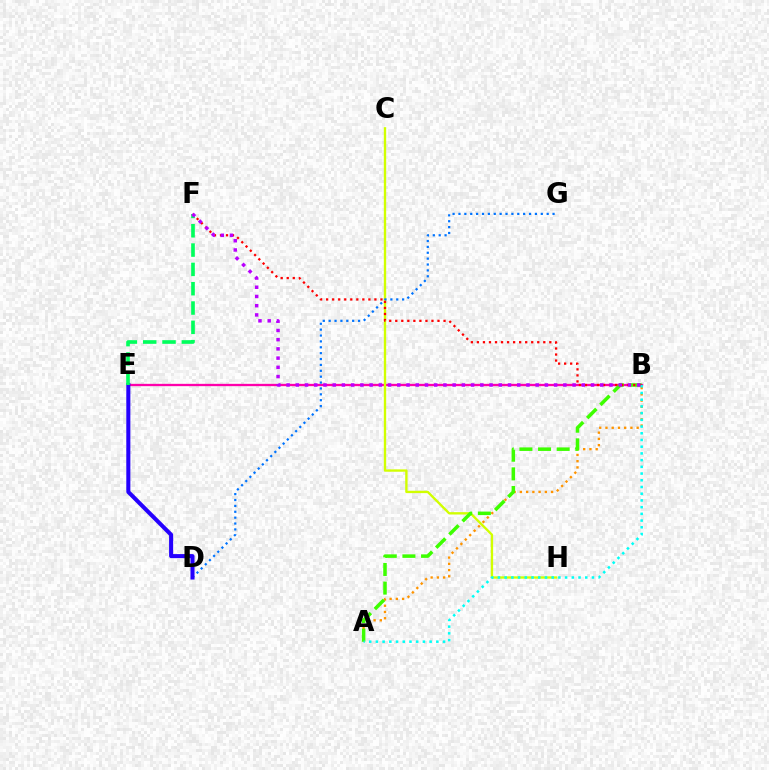{('B', 'E'): [{'color': '#ff00ac', 'line_style': 'solid', 'thickness': 1.67}], ('C', 'H'): [{'color': '#d1ff00', 'line_style': 'solid', 'thickness': 1.69}], ('A', 'B'): [{'color': '#ff9400', 'line_style': 'dotted', 'thickness': 1.69}, {'color': '#3dff00', 'line_style': 'dashed', 'thickness': 2.53}, {'color': '#00fff6', 'line_style': 'dotted', 'thickness': 1.82}], ('D', 'G'): [{'color': '#0074ff', 'line_style': 'dotted', 'thickness': 1.6}], ('D', 'E'): [{'color': '#2500ff', 'line_style': 'solid', 'thickness': 2.92}], ('B', 'F'): [{'color': '#ff0000', 'line_style': 'dotted', 'thickness': 1.64}, {'color': '#b900ff', 'line_style': 'dotted', 'thickness': 2.51}], ('E', 'F'): [{'color': '#00ff5c', 'line_style': 'dashed', 'thickness': 2.62}]}